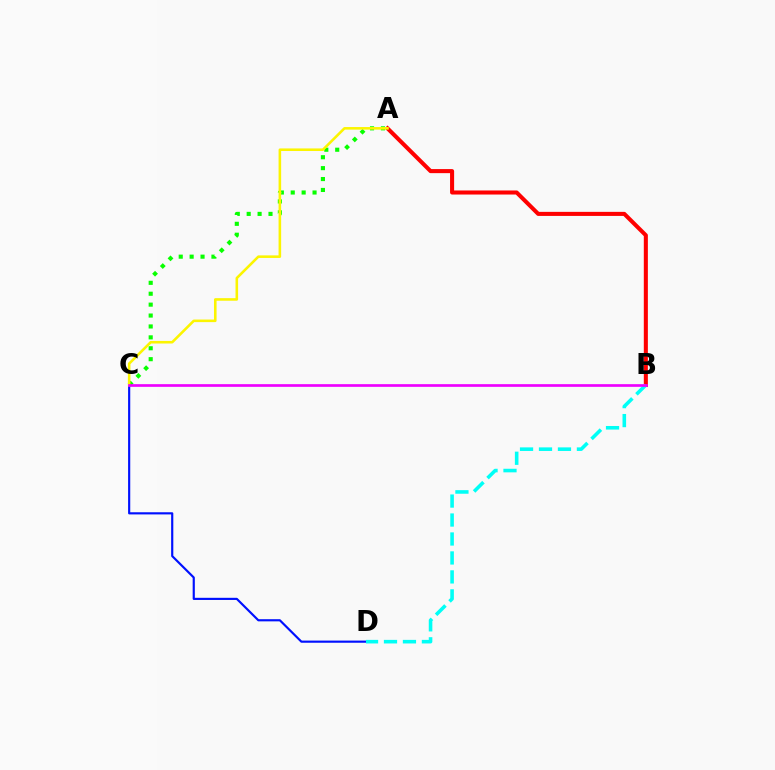{('A', 'C'): [{'color': '#08ff00', 'line_style': 'dotted', 'thickness': 2.96}, {'color': '#fcf500', 'line_style': 'solid', 'thickness': 1.86}], ('A', 'B'): [{'color': '#ff0000', 'line_style': 'solid', 'thickness': 2.92}], ('C', 'D'): [{'color': '#0010ff', 'line_style': 'solid', 'thickness': 1.56}], ('B', 'D'): [{'color': '#00fff6', 'line_style': 'dashed', 'thickness': 2.58}], ('B', 'C'): [{'color': '#ee00ff', 'line_style': 'solid', 'thickness': 1.93}]}